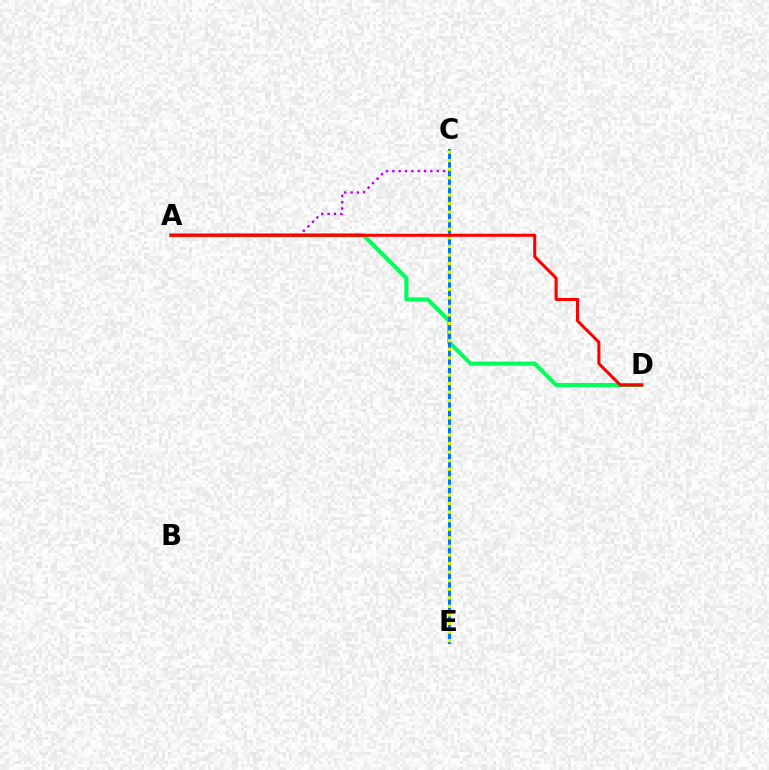{('A', 'D'): [{'color': '#00ff5c', 'line_style': 'solid', 'thickness': 2.95}, {'color': '#ff0000', 'line_style': 'solid', 'thickness': 2.19}], ('A', 'C'): [{'color': '#b900ff', 'line_style': 'dotted', 'thickness': 1.72}], ('C', 'E'): [{'color': '#0074ff', 'line_style': 'solid', 'thickness': 2.19}, {'color': '#d1ff00', 'line_style': 'dotted', 'thickness': 2.33}]}